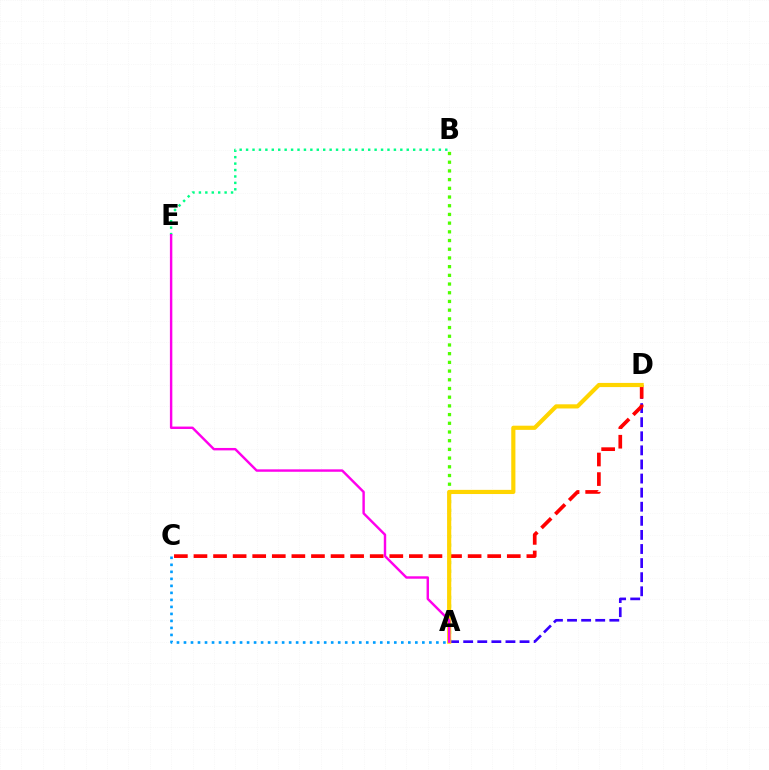{('B', 'E'): [{'color': '#00ff86', 'line_style': 'dotted', 'thickness': 1.75}], ('A', 'D'): [{'color': '#3700ff', 'line_style': 'dashed', 'thickness': 1.91}, {'color': '#ffd500', 'line_style': 'solid', 'thickness': 3.0}], ('C', 'D'): [{'color': '#ff0000', 'line_style': 'dashed', 'thickness': 2.66}], ('A', 'B'): [{'color': '#4fff00', 'line_style': 'dotted', 'thickness': 2.36}], ('A', 'C'): [{'color': '#009eff', 'line_style': 'dotted', 'thickness': 1.9}], ('A', 'E'): [{'color': '#ff00ed', 'line_style': 'solid', 'thickness': 1.75}]}